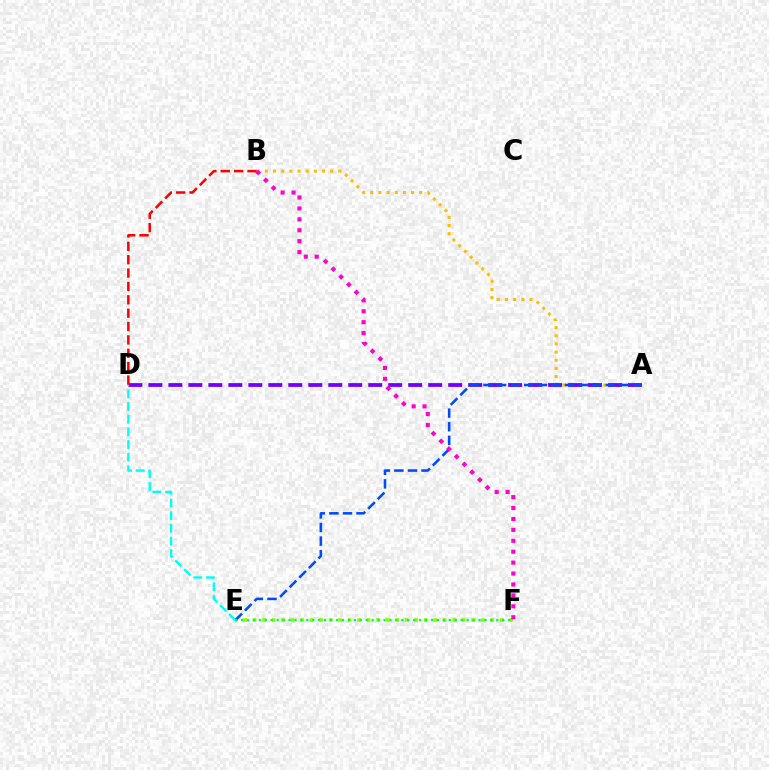{('E', 'F'): [{'color': '#84ff00', 'line_style': 'dotted', 'thickness': 2.58}, {'color': '#00ff39', 'line_style': 'dotted', 'thickness': 1.61}], ('A', 'B'): [{'color': '#ffbd00', 'line_style': 'dotted', 'thickness': 2.22}], ('A', 'D'): [{'color': '#7200ff', 'line_style': 'dashed', 'thickness': 2.71}], ('A', 'E'): [{'color': '#004bff', 'line_style': 'dashed', 'thickness': 1.85}], ('B', 'F'): [{'color': '#ff00cf', 'line_style': 'dotted', 'thickness': 2.97}], ('D', 'E'): [{'color': '#00fff6', 'line_style': 'dashed', 'thickness': 1.72}], ('B', 'D'): [{'color': '#ff0000', 'line_style': 'dashed', 'thickness': 1.82}]}